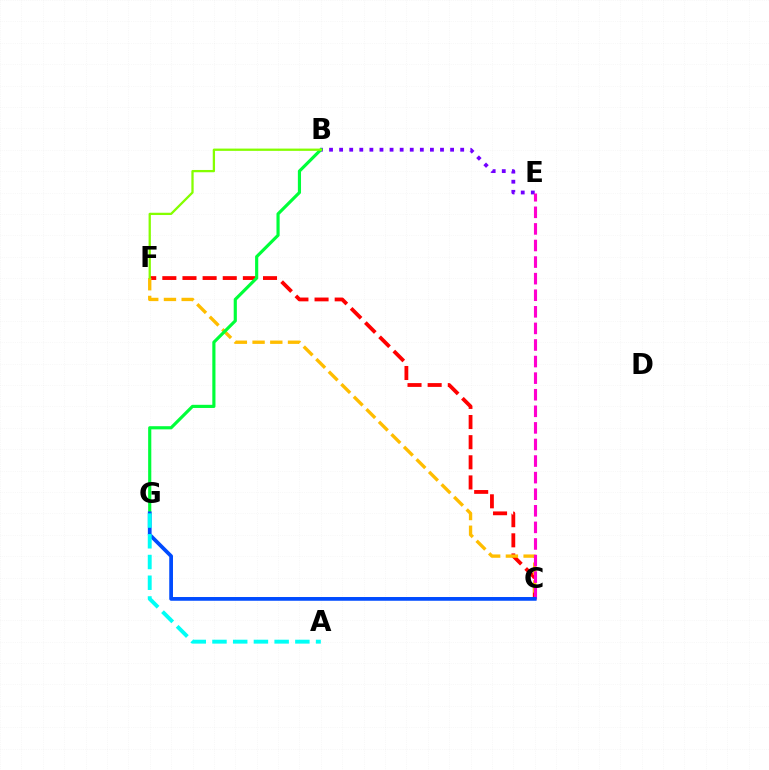{('C', 'F'): [{'color': '#ff0000', 'line_style': 'dashed', 'thickness': 2.74}, {'color': '#ffbd00', 'line_style': 'dashed', 'thickness': 2.41}], ('B', 'E'): [{'color': '#7200ff', 'line_style': 'dotted', 'thickness': 2.74}], ('C', 'E'): [{'color': '#ff00cf', 'line_style': 'dashed', 'thickness': 2.25}], ('B', 'G'): [{'color': '#00ff39', 'line_style': 'solid', 'thickness': 2.27}], ('B', 'F'): [{'color': '#84ff00', 'line_style': 'solid', 'thickness': 1.65}], ('C', 'G'): [{'color': '#004bff', 'line_style': 'solid', 'thickness': 2.69}], ('A', 'G'): [{'color': '#00fff6', 'line_style': 'dashed', 'thickness': 2.82}]}